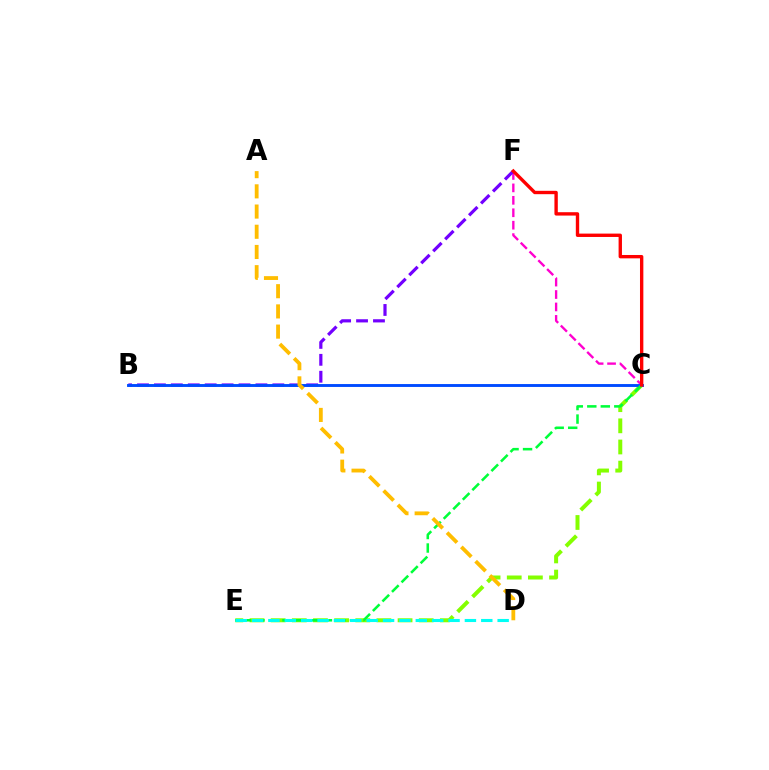{('C', 'E'): [{'color': '#84ff00', 'line_style': 'dashed', 'thickness': 2.87}, {'color': '#00ff39', 'line_style': 'dashed', 'thickness': 1.83}], ('C', 'F'): [{'color': '#ff00cf', 'line_style': 'dashed', 'thickness': 1.69}, {'color': '#ff0000', 'line_style': 'solid', 'thickness': 2.43}], ('B', 'F'): [{'color': '#7200ff', 'line_style': 'dashed', 'thickness': 2.3}], ('B', 'C'): [{'color': '#004bff', 'line_style': 'solid', 'thickness': 2.08}], ('D', 'E'): [{'color': '#00fff6', 'line_style': 'dashed', 'thickness': 2.22}], ('A', 'D'): [{'color': '#ffbd00', 'line_style': 'dashed', 'thickness': 2.75}]}